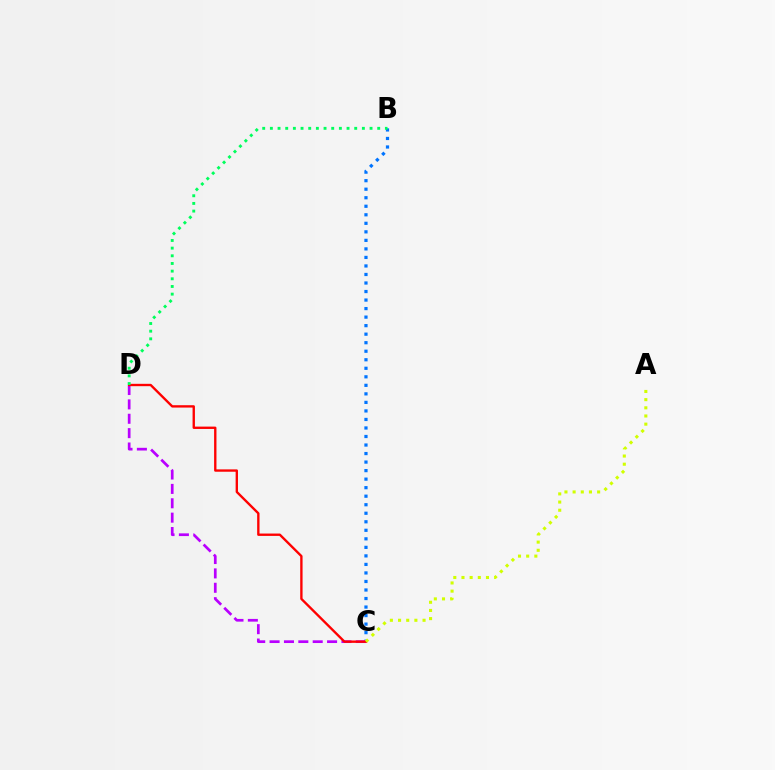{('B', 'C'): [{'color': '#0074ff', 'line_style': 'dotted', 'thickness': 2.32}], ('C', 'D'): [{'color': '#b900ff', 'line_style': 'dashed', 'thickness': 1.95}, {'color': '#ff0000', 'line_style': 'solid', 'thickness': 1.7}], ('A', 'C'): [{'color': '#d1ff00', 'line_style': 'dotted', 'thickness': 2.22}], ('B', 'D'): [{'color': '#00ff5c', 'line_style': 'dotted', 'thickness': 2.08}]}